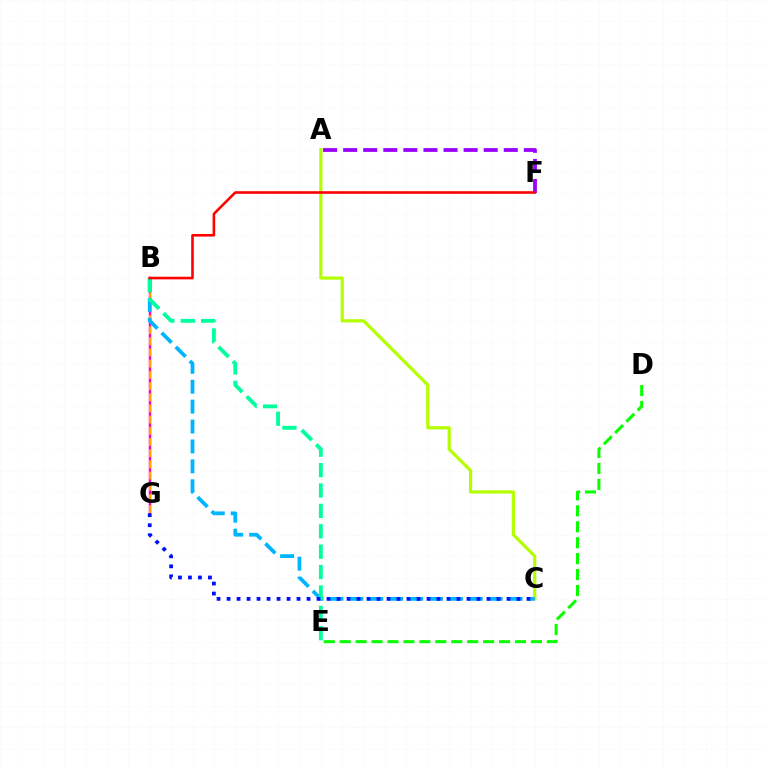{('B', 'G'): [{'color': '#ff00bd', 'line_style': 'solid', 'thickness': 1.79}, {'color': '#ffa500', 'line_style': 'dashed', 'thickness': 1.52}], ('A', 'C'): [{'color': '#b3ff00', 'line_style': 'solid', 'thickness': 2.31}], ('B', 'C'): [{'color': '#00b5ff', 'line_style': 'dashed', 'thickness': 2.7}], ('B', 'E'): [{'color': '#00ff9d', 'line_style': 'dashed', 'thickness': 2.77}], ('A', 'F'): [{'color': '#9b00ff', 'line_style': 'dashed', 'thickness': 2.73}], ('B', 'F'): [{'color': '#ff0000', 'line_style': 'solid', 'thickness': 1.87}], ('D', 'E'): [{'color': '#08ff00', 'line_style': 'dashed', 'thickness': 2.17}], ('C', 'G'): [{'color': '#0010ff', 'line_style': 'dotted', 'thickness': 2.72}]}